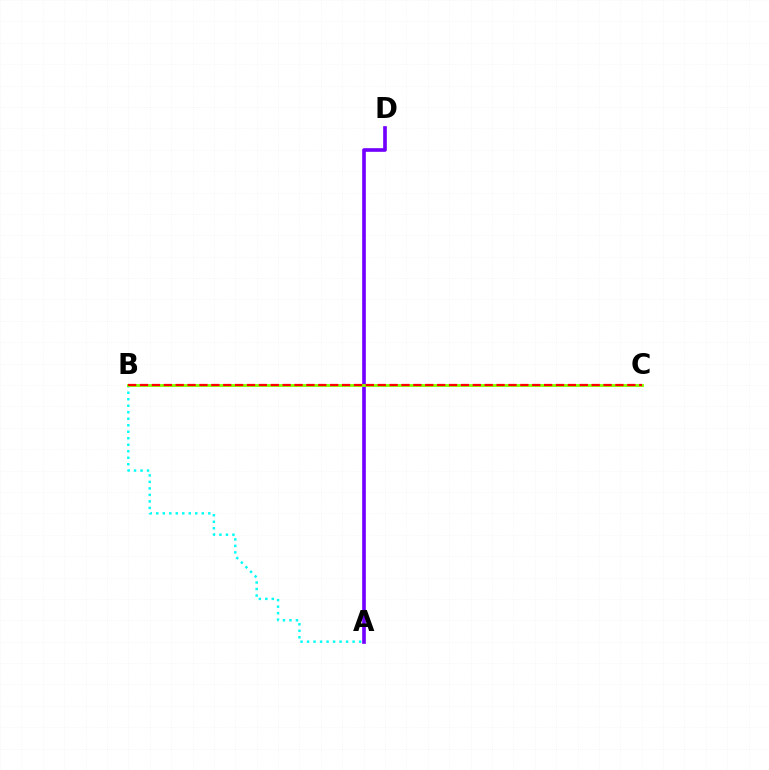{('A', 'D'): [{'color': '#7200ff', 'line_style': 'solid', 'thickness': 2.63}], ('A', 'B'): [{'color': '#00fff6', 'line_style': 'dotted', 'thickness': 1.77}], ('B', 'C'): [{'color': '#84ff00', 'line_style': 'solid', 'thickness': 2.06}, {'color': '#ff0000', 'line_style': 'dashed', 'thickness': 1.61}]}